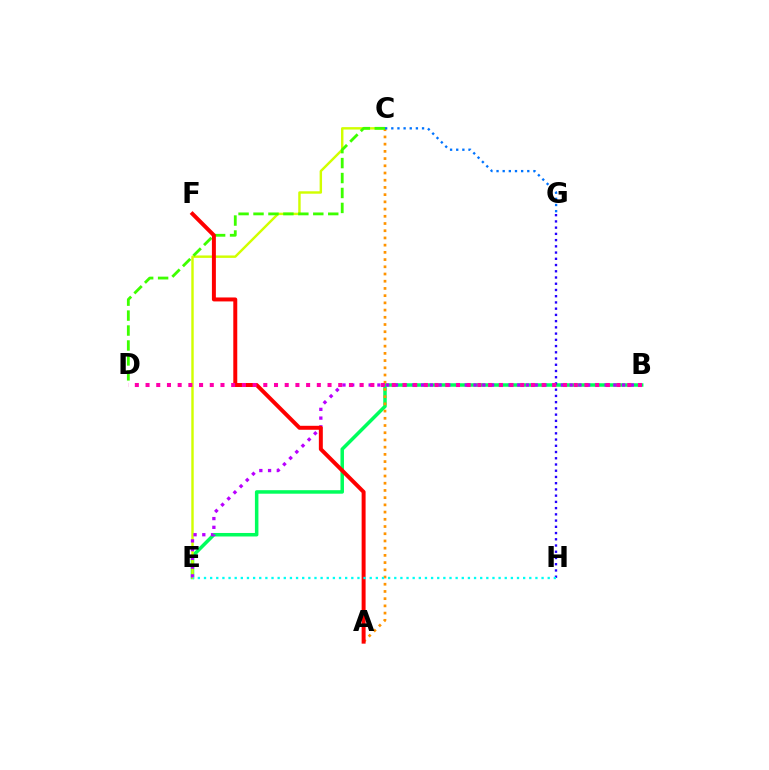{('B', 'E'): [{'color': '#00ff5c', 'line_style': 'solid', 'thickness': 2.53}, {'color': '#b900ff', 'line_style': 'dotted', 'thickness': 2.37}], ('C', 'E'): [{'color': '#d1ff00', 'line_style': 'solid', 'thickness': 1.75}], ('A', 'C'): [{'color': '#ff9400', 'line_style': 'dotted', 'thickness': 1.96}], ('C', 'D'): [{'color': '#3dff00', 'line_style': 'dashed', 'thickness': 2.03}], ('A', 'F'): [{'color': '#ff0000', 'line_style': 'solid', 'thickness': 2.85}], ('G', 'H'): [{'color': '#2500ff', 'line_style': 'dotted', 'thickness': 1.69}], ('B', 'D'): [{'color': '#ff00ac', 'line_style': 'dotted', 'thickness': 2.91}], ('C', 'G'): [{'color': '#0074ff', 'line_style': 'dotted', 'thickness': 1.67}], ('E', 'H'): [{'color': '#00fff6', 'line_style': 'dotted', 'thickness': 1.67}]}